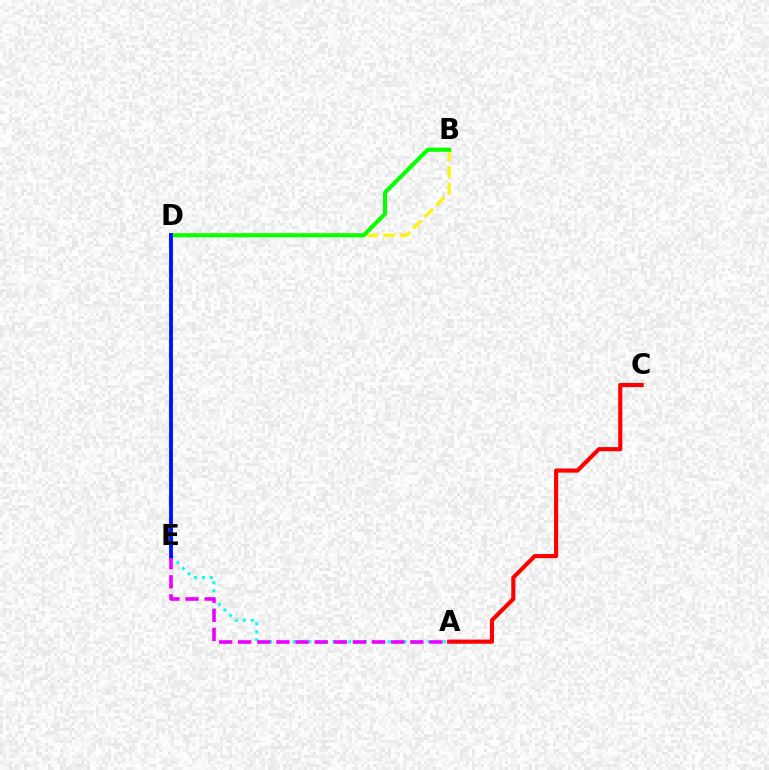{('B', 'D'): [{'color': '#fcf500', 'line_style': 'dashed', 'thickness': 2.23}, {'color': '#08ff00', 'line_style': 'solid', 'thickness': 2.95}], ('A', 'C'): [{'color': '#ff0000', 'line_style': 'solid', 'thickness': 2.97}], ('A', 'E'): [{'color': '#00fff6', 'line_style': 'dotted', 'thickness': 2.15}, {'color': '#ee00ff', 'line_style': 'dashed', 'thickness': 2.6}], ('D', 'E'): [{'color': '#0010ff', 'line_style': 'solid', 'thickness': 2.78}]}